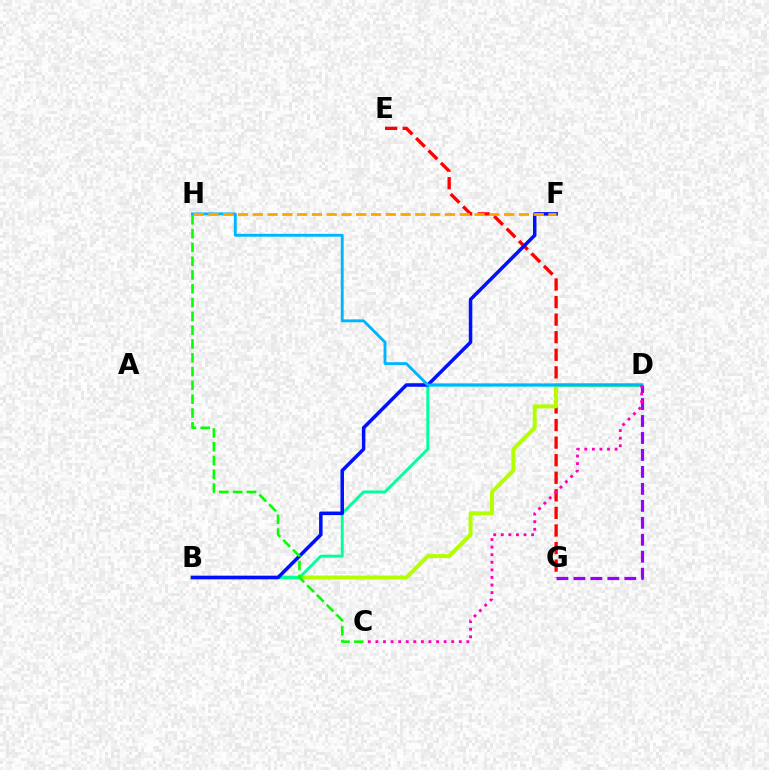{('E', 'G'): [{'color': '#ff0000', 'line_style': 'dashed', 'thickness': 2.39}], ('B', 'D'): [{'color': '#b3ff00', 'line_style': 'solid', 'thickness': 2.85}, {'color': '#00ff9d', 'line_style': 'solid', 'thickness': 2.1}], ('D', 'G'): [{'color': '#9b00ff', 'line_style': 'dashed', 'thickness': 2.31}], ('B', 'F'): [{'color': '#0010ff', 'line_style': 'solid', 'thickness': 2.53}], ('D', 'H'): [{'color': '#00b5ff', 'line_style': 'solid', 'thickness': 2.06}], ('C', 'D'): [{'color': '#ff00bd', 'line_style': 'dotted', 'thickness': 2.06}], ('C', 'H'): [{'color': '#08ff00', 'line_style': 'dashed', 'thickness': 1.87}], ('F', 'H'): [{'color': '#ffa500', 'line_style': 'dashed', 'thickness': 2.01}]}